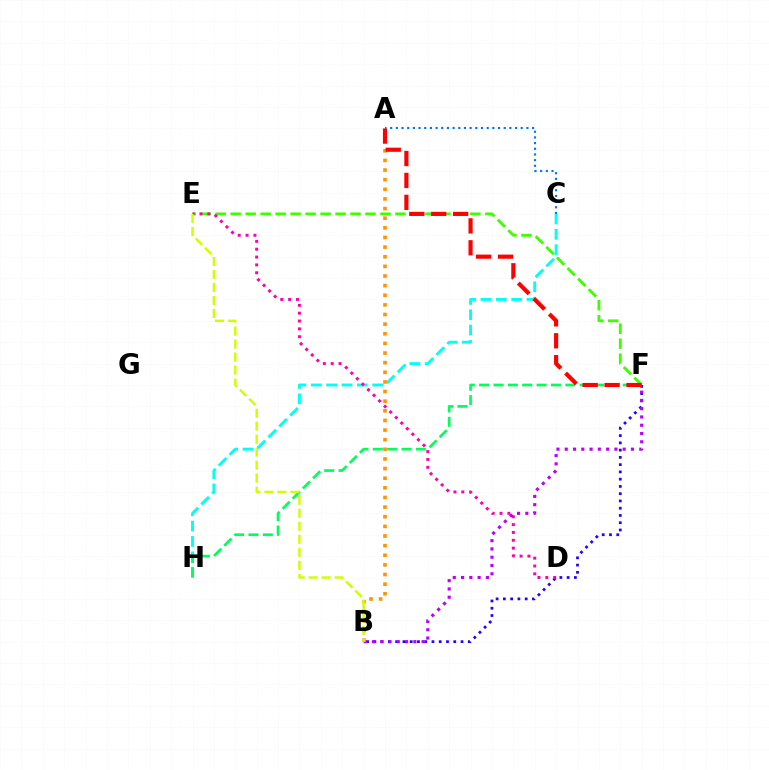{('E', 'F'): [{'color': '#3dff00', 'line_style': 'dashed', 'thickness': 2.03}], ('B', 'F'): [{'color': '#2500ff', 'line_style': 'dotted', 'thickness': 1.97}, {'color': '#b900ff', 'line_style': 'dotted', 'thickness': 2.25}], ('C', 'H'): [{'color': '#00fff6', 'line_style': 'dashed', 'thickness': 2.08}], ('F', 'H'): [{'color': '#00ff5c', 'line_style': 'dashed', 'thickness': 1.95}], ('D', 'E'): [{'color': '#ff00ac', 'line_style': 'dotted', 'thickness': 2.13}], ('A', 'B'): [{'color': '#ff9400', 'line_style': 'dotted', 'thickness': 2.62}], ('A', 'F'): [{'color': '#ff0000', 'line_style': 'dashed', 'thickness': 2.98}], ('A', 'C'): [{'color': '#0074ff', 'line_style': 'dotted', 'thickness': 1.54}], ('B', 'E'): [{'color': '#d1ff00', 'line_style': 'dashed', 'thickness': 1.77}]}